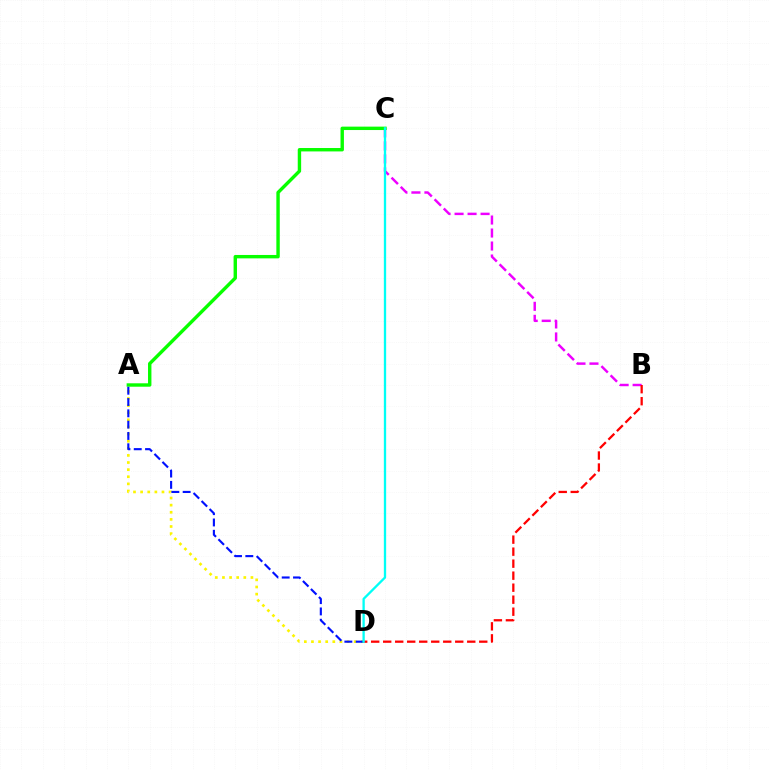{('A', 'D'): [{'color': '#fcf500', 'line_style': 'dotted', 'thickness': 1.93}, {'color': '#0010ff', 'line_style': 'dashed', 'thickness': 1.54}], ('B', 'C'): [{'color': '#ee00ff', 'line_style': 'dashed', 'thickness': 1.77}], ('B', 'D'): [{'color': '#ff0000', 'line_style': 'dashed', 'thickness': 1.63}], ('A', 'C'): [{'color': '#08ff00', 'line_style': 'solid', 'thickness': 2.45}], ('C', 'D'): [{'color': '#00fff6', 'line_style': 'solid', 'thickness': 1.66}]}